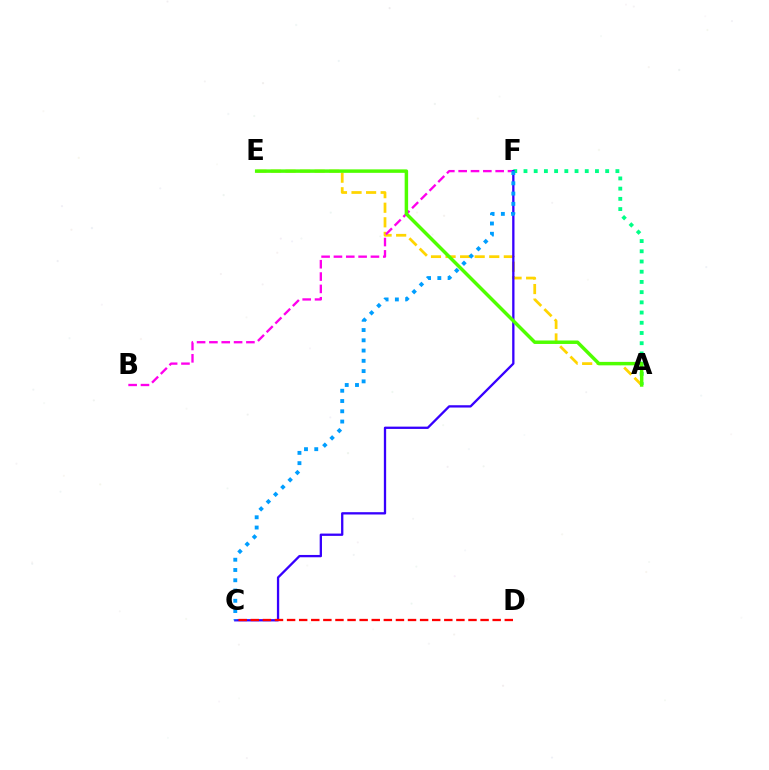{('A', 'F'): [{'color': '#00ff86', 'line_style': 'dotted', 'thickness': 2.77}], ('A', 'E'): [{'color': '#ffd500', 'line_style': 'dashed', 'thickness': 1.98}, {'color': '#4fff00', 'line_style': 'solid', 'thickness': 2.49}], ('B', 'F'): [{'color': '#ff00ed', 'line_style': 'dashed', 'thickness': 1.68}], ('C', 'F'): [{'color': '#3700ff', 'line_style': 'solid', 'thickness': 1.66}, {'color': '#009eff', 'line_style': 'dotted', 'thickness': 2.79}], ('C', 'D'): [{'color': '#ff0000', 'line_style': 'dashed', 'thickness': 1.64}]}